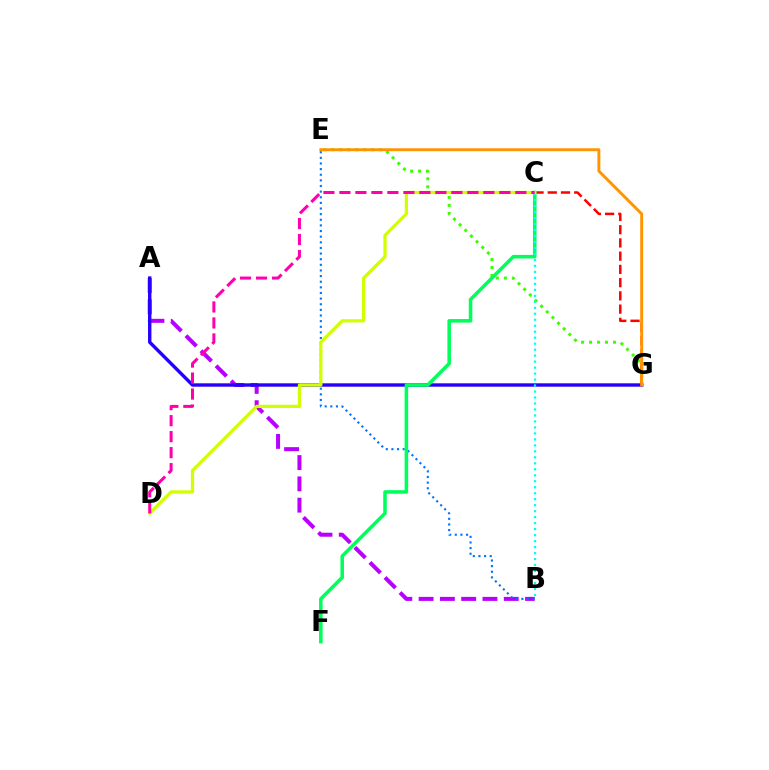{('E', 'G'): [{'color': '#3dff00', 'line_style': 'dotted', 'thickness': 2.17}, {'color': '#ff9400', 'line_style': 'solid', 'thickness': 2.1}], ('A', 'B'): [{'color': '#b900ff', 'line_style': 'dashed', 'thickness': 2.89}], ('A', 'G'): [{'color': '#2500ff', 'line_style': 'solid', 'thickness': 2.44}], ('B', 'E'): [{'color': '#0074ff', 'line_style': 'dotted', 'thickness': 1.53}], ('C', 'G'): [{'color': '#ff0000', 'line_style': 'dashed', 'thickness': 1.8}], ('C', 'F'): [{'color': '#00ff5c', 'line_style': 'solid', 'thickness': 2.56}], ('B', 'C'): [{'color': '#00fff6', 'line_style': 'dotted', 'thickness': 1.63}], ('C', 'D'): [{'color': '#d1ff00', 'line_style': 'solid', 'thickness': 2.35}, {'color': '#ff00ac', 'line_style': 'dashed', 'thickness': 2.17}]}